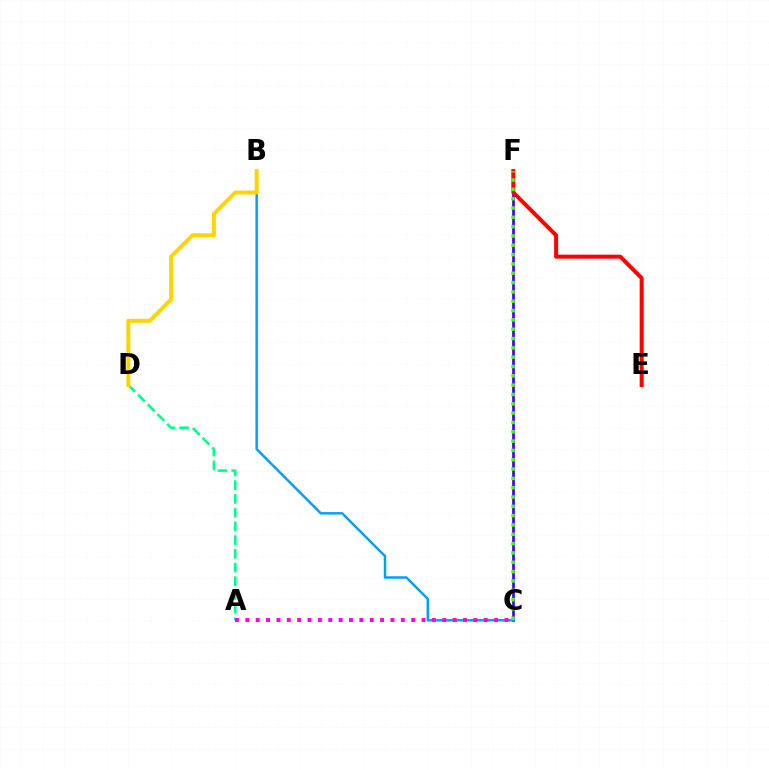{('C', 'F'): [{'color': '#3700ff', 'line_style': 'solid', 'thickness': 1.92}, {'color': '#4fff00', 'line_style': 'dotted', 'thickness': 2.53}], ('E', 'F'): [{'color': '#ff0000', 'line_style': 'solid', 'thickness': 2.87}], ('B', 'C'): [{'color': '#009eff', 'line_style': 'solid', 'thickness': 1.77}], ('A', 'D'): [{'color': '#00ff86', 'line_style': 'dashed', 'thickness': 1.86}], ('A', 'C'): [{'color': '#ff00ed', 'line_style': 'dotted', 'thickness': 2.82}], ('B', 'D'): [{'color': '#ffd500', 'line_style': 'solid', 'thickness': 2.87}]}